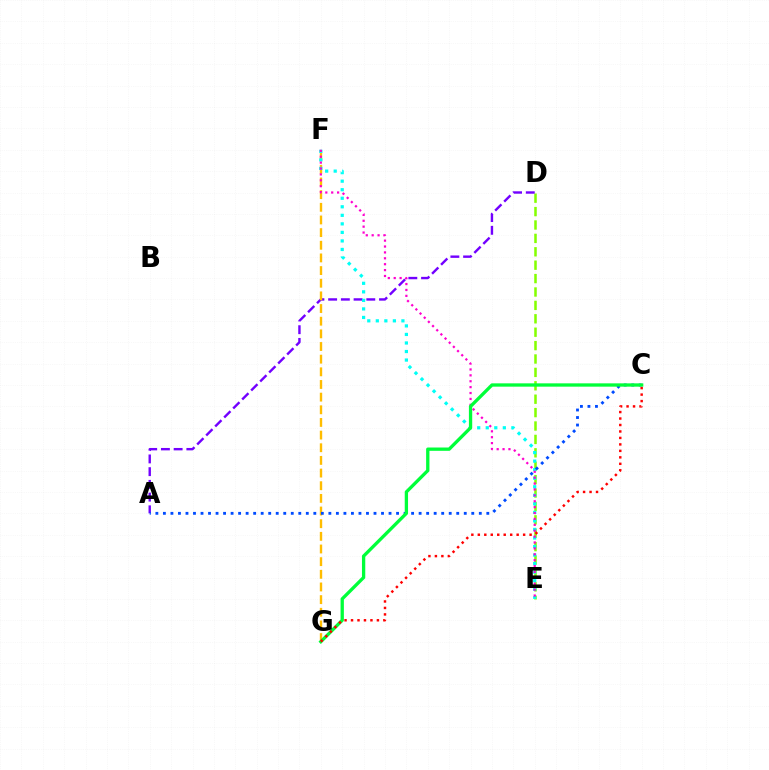{('D', 'E'): [{'color': '#84ff00', 'line_style': 'dashed', 'thickness': 1.82}], ('A', 'D'): [{'color': '#7200ff', 'line_style': 'dashed', 'thickness': 1.73}], ('F', 'G'): [{'color': '#ffbd00', 'line_style': 'dashed', 'thickness': 1.72}], ('E', 'F'): [{'color': '#00fff6', 'line_style': 'dotted', 'thickness': 2.32}, {'color': '#ff00cf', 'line_style': 'dotted', 'thickness': 1.6}], ('A', 'C'): [{'color': '#004bff', 'line_style': 'dotted', 'thickness': 2.04}], ('C', 'G'): [{'color': '#00ff39', 'line_style': 'solid', 'thickness': 2.38}, {'color': '#ff0000', 'line_style': 'dotted', 'thickness': 1.76}]}